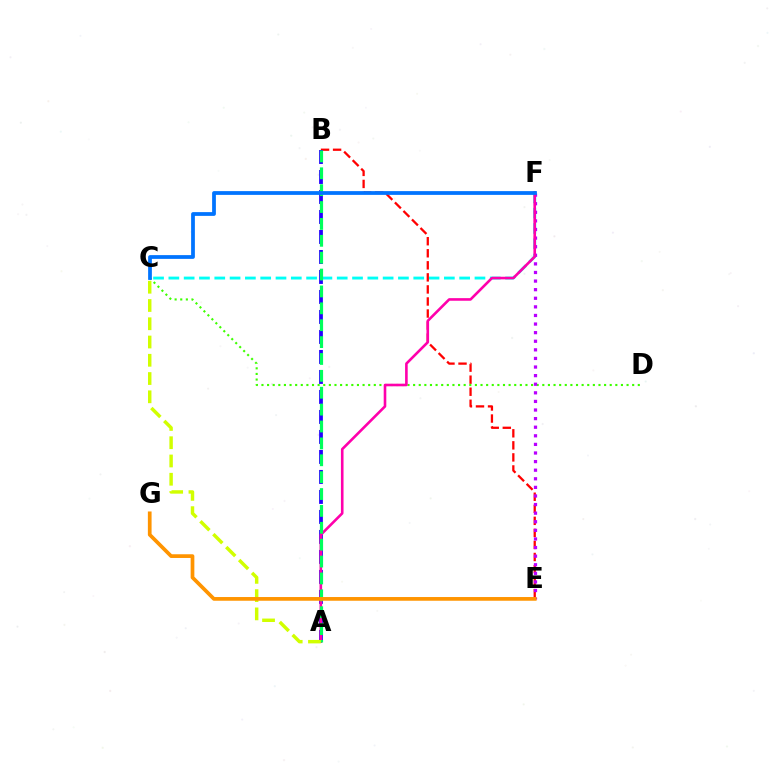{('C', 'F'): [{'color': '#00fff6', 'line_style': 'dashed', 'thickness': 2.08}, {'color': '#0074ff', 'line_style': 'solid', 'thickness': 2.71}], ('B', 'E'): [{'color': '#ff0000', 'line_style': 'dashed', 'thickness': 1.64}], ('C', 'D'): [{'color': '#3dff00', 'line_style': 'dotted', 'thickness': 1.53}], ('E', 'F'): [{'color': '#b900ff', 'line_style': 'dotted', 'thickness': 2.34}], ('A', 'B'): [{'color': '#2500ff', 'line_style': 'dashed', 'thickness': 2.72}, {'color': '#00ff5c', 'line_style': 'dashed', 'thickness': 2.29}], ('A', 'F'): [{'color': '#ff00ac', 'line_style': 'solid', 'thickness': 1.88}], ('A', 'C'): [{'color': '#d1ff00', 'line_style': 'dashed', 'thickness': 2.48}], ('E', 'G'): [{'color': '#ff9400', 'line_style': 'solid', 'thickness': 2.67}]}